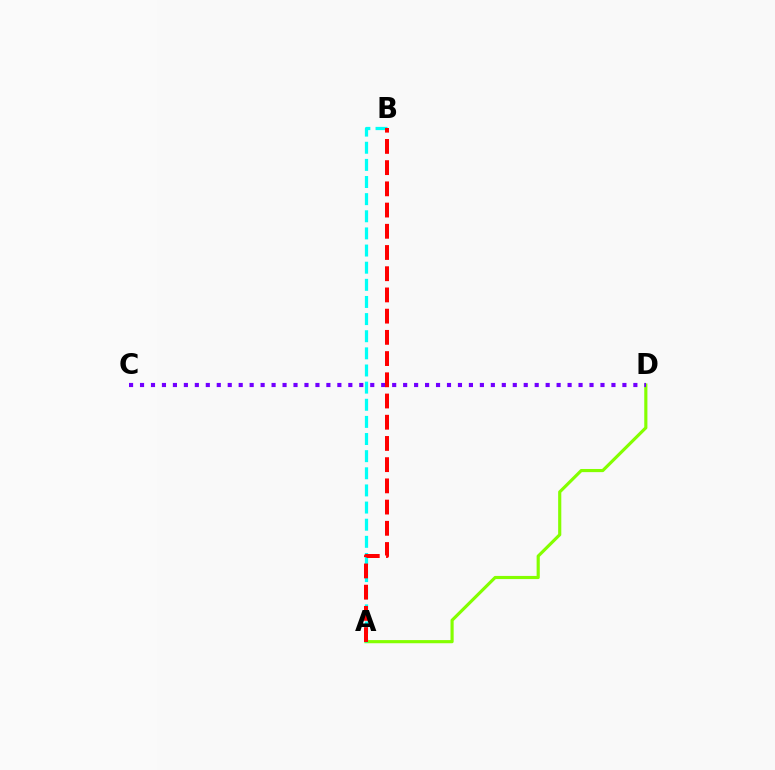{('A', 'D'): [{'color': '#84ff00', 'line_style': 'solid', 'thickness': 2.27}], ('A', 'B'): [{'color': '#00fff6', 'line_style': 'dashed', 'thickness': 2.33}, {'color': '#ff0000', 'line_style': 'dashed', 'thickness': 2.88}], ('C', 'D'): [{'color': '#7200ff', 'line_style': 'dotted', 'thickness': 2.98}]}